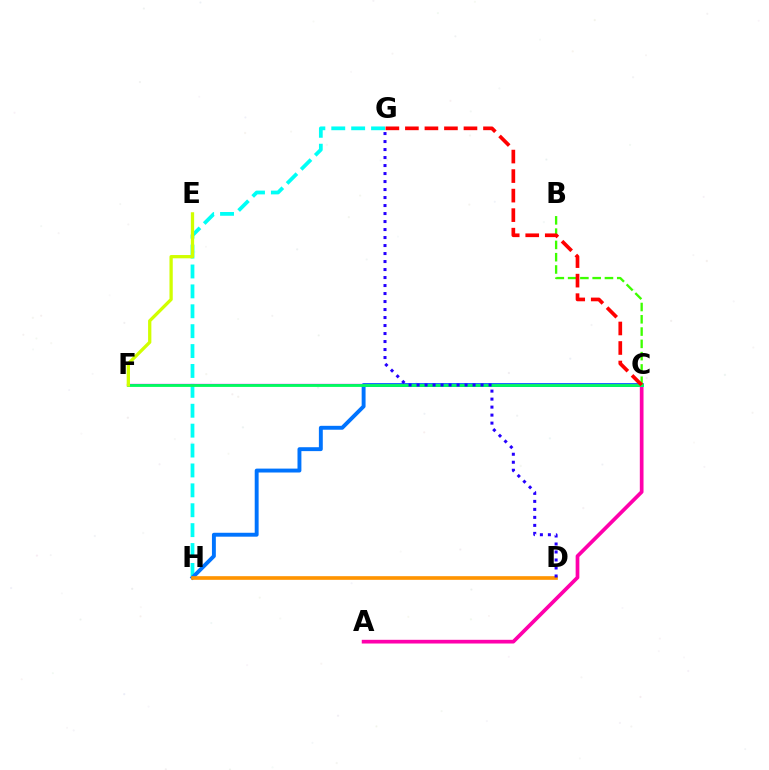{('A', 'C'): [{'color': '#ff00ac', 'line_style': 'solid', 'thickness': 2.67}], ('G', 'H'): [{'color': '#00fff6', 'line_style': 'dashed', 'thickness': 2.7}], ('C', 'H'): [{'color': '#0074ff', 'line_style': 'solid', 'thickness': 2.81}], ('C', 'F'): [{'color': '#b900ff', 'line_style': 'solid', 'thickness': 1.64}, {'color': '#00ff5c', 'line_style': 'solid', 'thickness': 2.03}], ('D', 'H'): [{'color': '#ff9400', 'line_style': 'solid', 'thickness': 2.63}], ('E', 'F'): [{'color': '#d1ff00', 'line_style': 'solid', 'thickness': 2.36}], ('B', 'C'): [{'color': '#3dff00', 'line_style': 'dashed', 'thickness': 1.67}], ('D', 'G'): [{'color': '#2500ff', 'line_style': 'dotted', 'thickness': 2.17}], ('C', 'G'): [{'color': '#ff0000', 'line_style': 'dashed', 'thickness': 2.65}]}